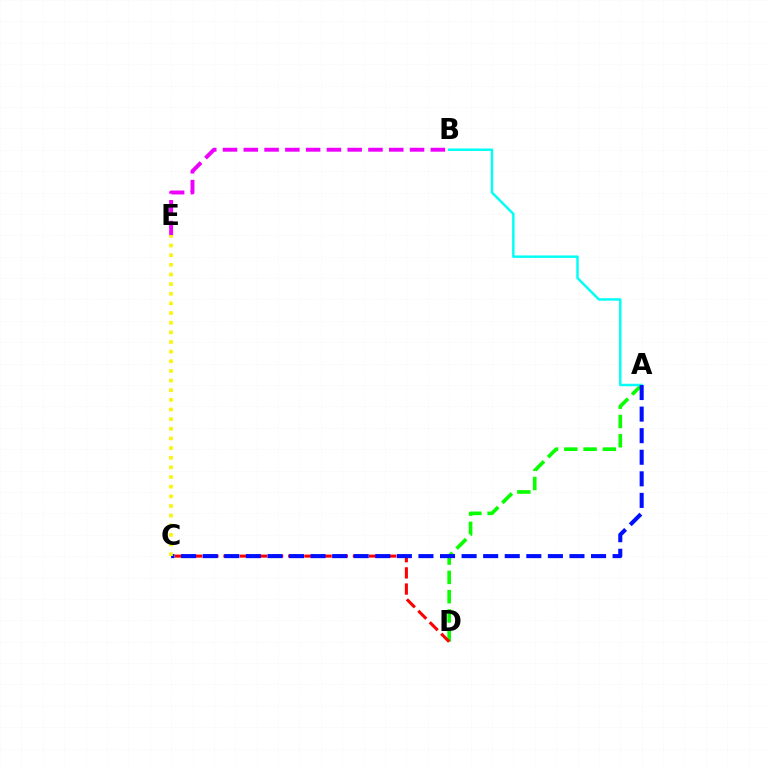{('A', 'D'): [{'color': '#08ff00', 'line_style': 'dashed', 'thickness': 2.62}], ('C', 'D'): [{'color': '#ff0000', 'line_style': 'dashed', 'thickness': 2.2}], ('A', 'B'): [{'color': '#00fff6', 'line_style': 'solid', 'thickness': 1.77}], ('B', 'E'): [{'color': '#ee00ff', 'line_style': 'dashed', 'thickness': 2.82}], ('A', 'C'): [{'color': '#0010ff', 'line_style': 'dashed', 'thickness': 2.93}], ('C', 'E'): [{'color': '#fcf500', 'line_style': 'dotted', 'thickness': 2.62}]}